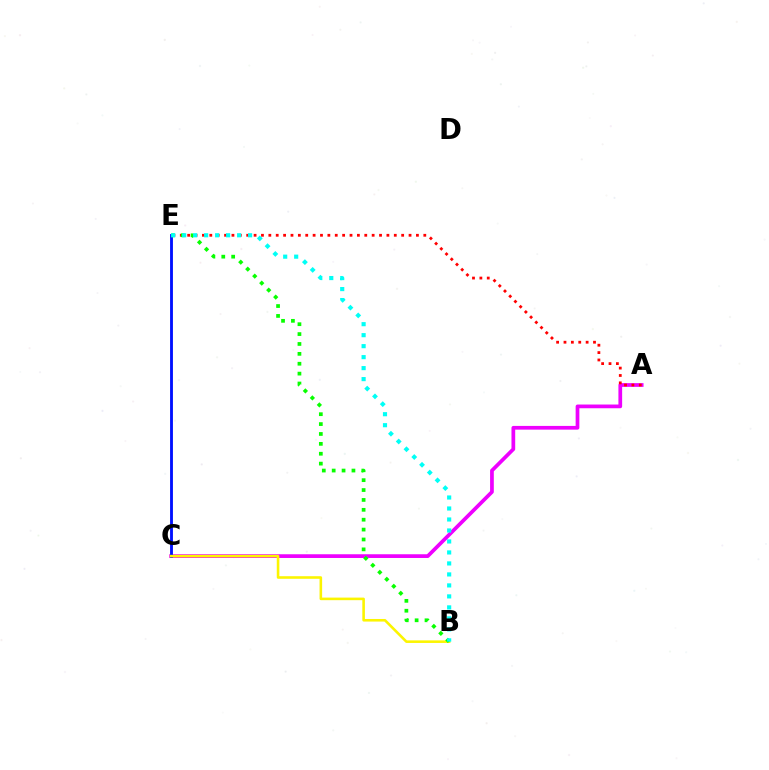{('A', 'C'): [{'color': '#ee00ff', 'line_style': 'solid', 'thickness': 2.68}], ('A', 'E'): [{'color': '#ff0000', 'line_style': 'dotted', 'thickness': 2.0}], ('C', 'E'): [{'color': '#0010ff', 'line_style': 'solid', 'thickness': 2.05}], ('B', 'C'): [{'color': '#fcf500', 'line_style': 'solid', 'thickness': 1.86}], ('B', 'E'): [{'color': '#08ff00', 'line_style': 'dotted', 'thickness': 2.69}, {'color': '#00fff6', 'line_style': 'dotted', 'thickness': 2.99}]}